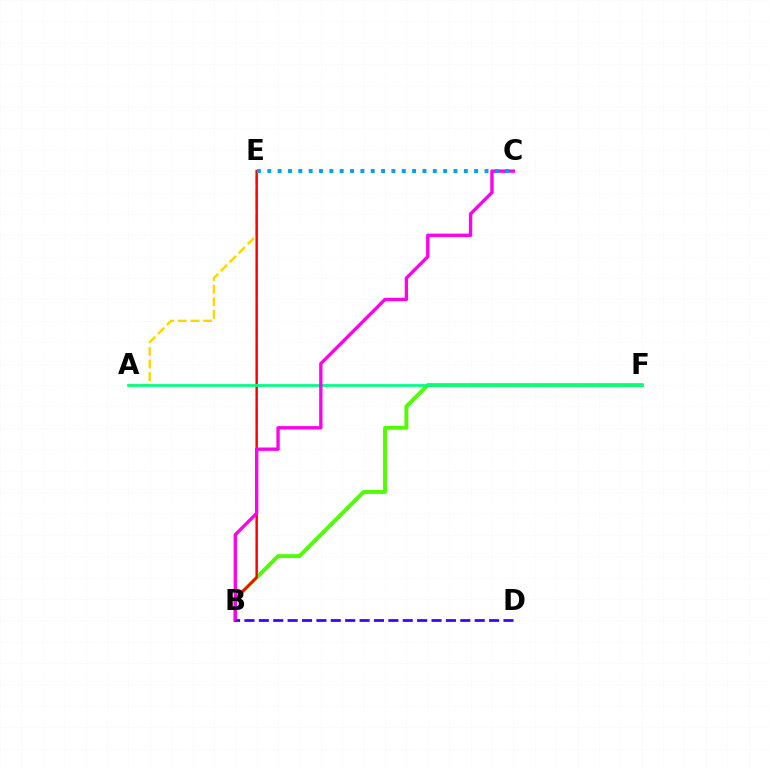{('B', 'F'): [{'color': '#4fff00', 'line_style': 'solid', 'thickness': 2.8}], ('A', 'E'): [{'color': '#ffd500', 'line_style': 'dashed', 'thickness': 1.72}], ('B', 'E'): [{'color': '#ff0000', 'line_style': 'solid', 'thickness': 1.76}], ('A', 'F'): [{'color': '#00ff86', 'line_style': 'solid', 'thickness': 1.99}], ('B', 'C'): [{'color': '#ff00ed', 'line_style': 'solid', 'thickness': 2.41}], ('C', 'E'): [{'color': '#009eff', 'line_style': 'dotted', 'thickness': 2.81}], ('B', 'D'): [{'color': '#3700ff', 'line_style': 'dashed', 'thickness': 1.95}]}